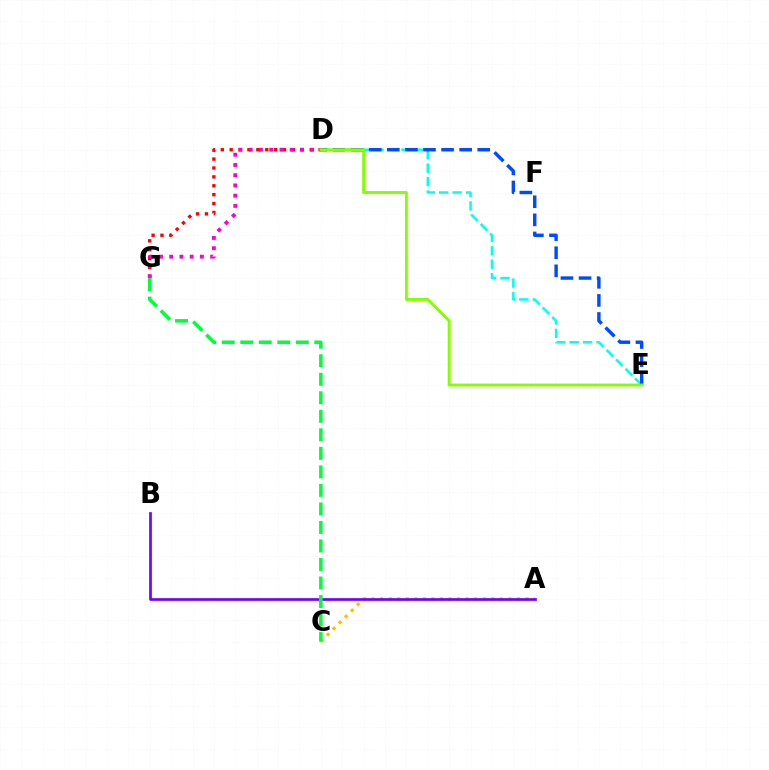{('A', 'C'): [{'color': '#ffbd00', 'line_style': 'dotted', 'thickness': 2.32}], ('D', 'E'): [{'color': '#00fff6', 'line_style': 'dashed', 'thickness': 1.82}, {'color': '#004bff', 'line_style': 'dashed', 'thickness': 2.46}, {'color': '#84ff00', 'line_style': 'solid', 'thickness': 2.08}], ('D', 'G'): [{'color': '#ff0000', 'line_style': 'dotted', 'thickness': 2.42}, {'color': '#ff00cf', 'line_style': 'dotted', 'thickness': 2.78}], ('A', 'B'): [{'color': '#7200ff', 'line_style': 'solid', 'thickness': 1.93}], ('C', 'G'): [{'color': '#00ff39', 'line_style': 'dashed', 'thickness': 2.52}]}